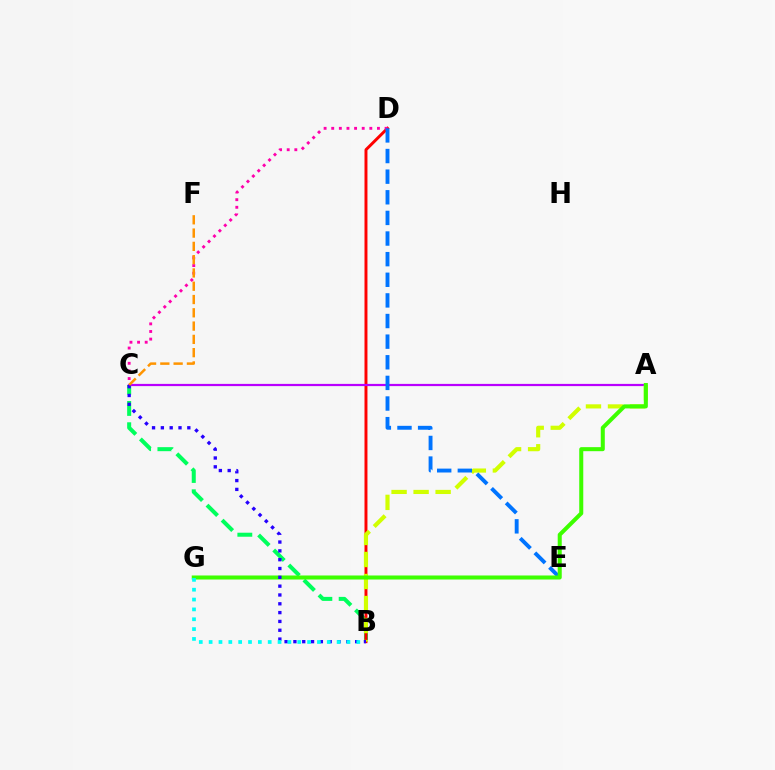{('B', 'C'): [{'color': '#00ff5c', 'line_style': 'dashed', 'thickness': 2.89}, {'color': '#2500ff', 'line_style': 'dotted', 'thickness': 2.4}], ('B', 'D'): [{'color': '#ff0000', 'line_style': 'solid', 'thickness': 2.13}], ('C', 'D'): [{'color': '#ff00ac', 'line_style': 'dotted', 'thickness': 2.07}], ('A', 'C'): [{'color': '#b900ff', 'line_style': 'solid', 'thickness': 1.59}], ('A', 'B'): [{'color': '#d1ff00', 'line_style': 'dashed', 'thickness': 2.99}], ('D', 'E'): [{'color': '#0074ff', 'line_style': 'dashed', 'thickness': 2.8}], ('A', 'G'): [{'color': '#3dff00', 'line_style': 'solid', 'thickness': 2.9}], ('C', 'F'): [{'color': '#ff9400', 'line_style': 'dashed', 'thickness': 1.8}], ('B', 'G'): [{'color': '#00fff6', 'line_style': 'dotted', 'thickness': 2.68}]}